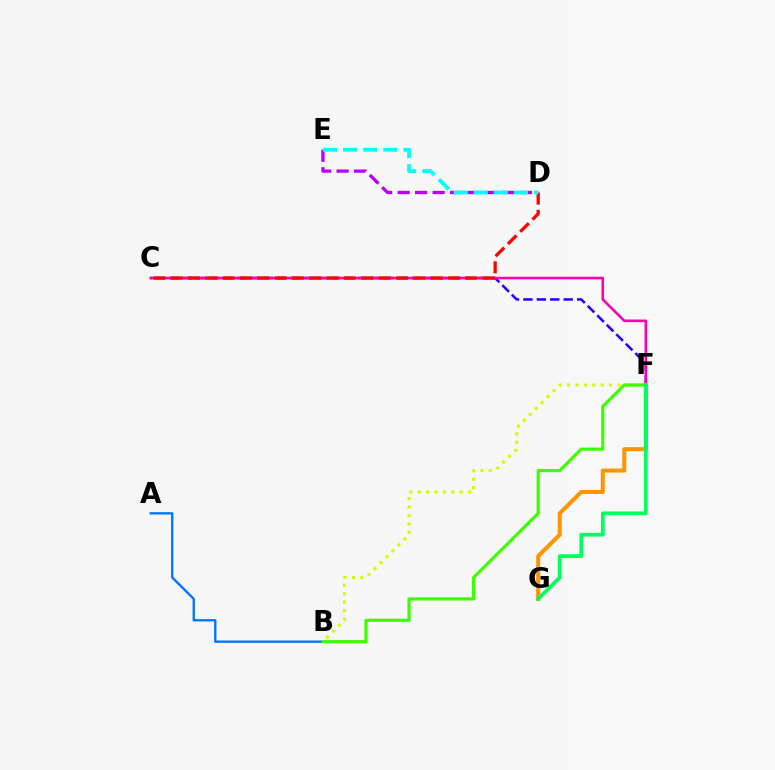{('D', 'E'): [{'color': '#b900ff', 'line_style': 'dashed', 'thickness': 2.37}, {'color': '#00fff6', 'line_style': 'dashed', 'thickness': 2.73}], ('C', 'F'): [{'color': '#2500ff', 'line_style': 'dashed', 'thickness': 1.82}, {'color': '#ff00ac', 'line_style': 'solid', 'thickness': 1.88}], ('C', 'D'): [{'color': '#ff0000', 'line_style': 'dashed', 'thickness': 2.35}], ('B', 'F'): [{'color': '#d1ff00', 'line_style': 'dotted', 'thickness': 2.28}, {'color': '#3dff00', 'line_style': 'solid', 'thickness': 2.3}], ('A', 'B'): [{'color': '#0074ff', 'line_style': 'solid', 'thickness': 1.68}], ('F', 'G'): [{'color': '#ff9400', 'line_style': 'solid', 'thickness': 2.91}, {'color': '#00ff5c', 'line_style': 'solid', 'thickness': 2.69}]}